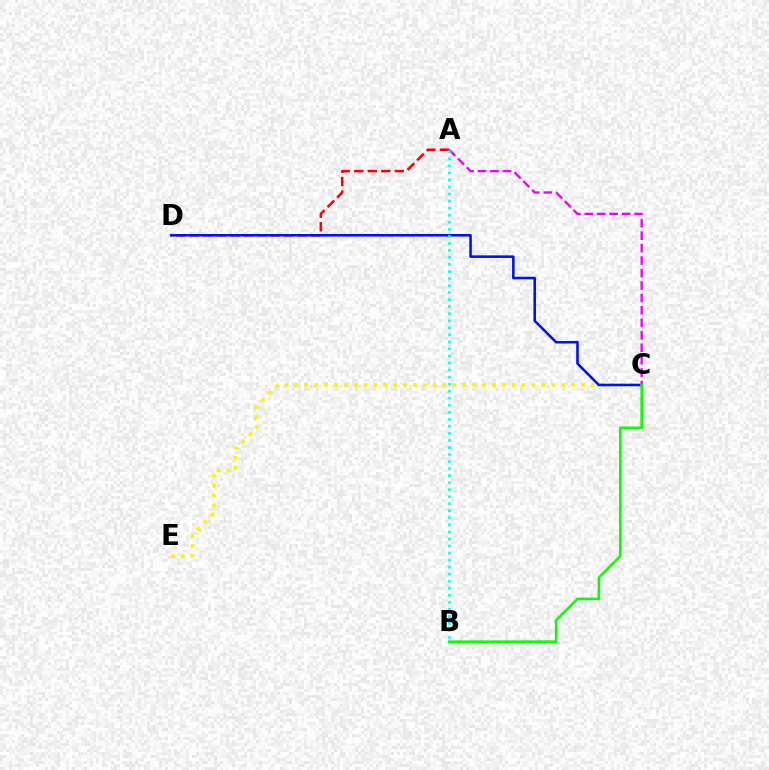{('C', 'E'): [{'color': '#fcf500', 'line_style': 'dotted', 'thickness': 2.68}], ('A', 'D'): [{'color': '#ff0000', 'line_style': 'dashed', 'thickness': 1.83}], ('C', 'D'): [{'color': '#0010ff', 'line_style': 'solid', 'thickness': 1.86}], ('A', 'C'): [{'color': '#ee00ff', 'line_style': 'dashed', 'thickness': 1.69}], ('A', 'B'): [{'color': '#00fff6', 'line_style': 'dotted', 'thickness': 1.91}], ('B', 'C'): [{'color': '#08ff00', 'line_style': 'solid', 'thickness': 1.84}]}